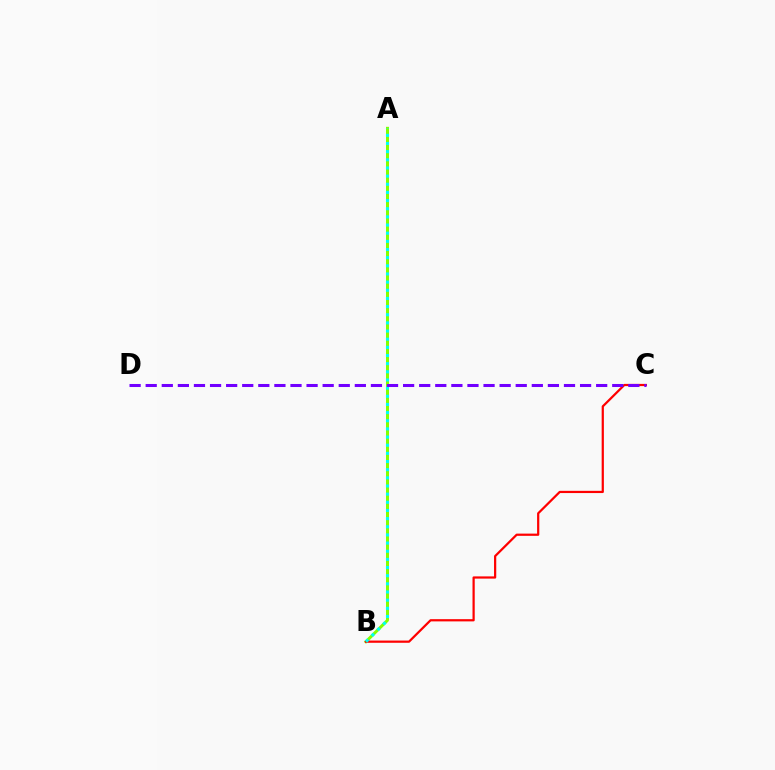{('A', 'B'): [{'color': '#84ff00', 'line_style': 'solid', 'thickness': 2.15}, {'color': '#00fff6', 'line_style': 'dotted', 'thickness': 2.22}], ('B', 'C'): [{'color': '#ff0000', 'line_style': 'solid', 'thickness': 1.6}], ('C', 'D'): [{'color': '#7200ff', 'line_style': 'dashed', 'thickness': 2.19}]}